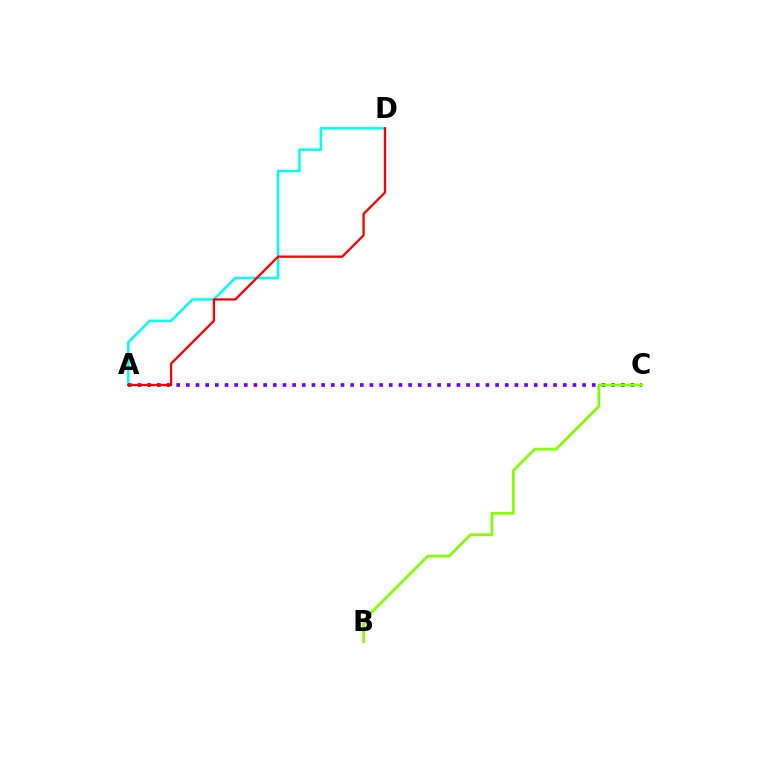{('A', 'D'): [{'color': '#00fff6', 'line_style': 'solid', 'thickness': 1.8}, {'color': '#ff0000', 'line_style': 'solid', 'thickness': 1.64}], ('A', 'C'): [{'color': '#7200ff', 'line_style': 'dotted', 'thickness': 2.63}], ('B', 'C'): [{'color': '#84ff00', 'line_style': 'solid', 'thickness': 1.94}]}